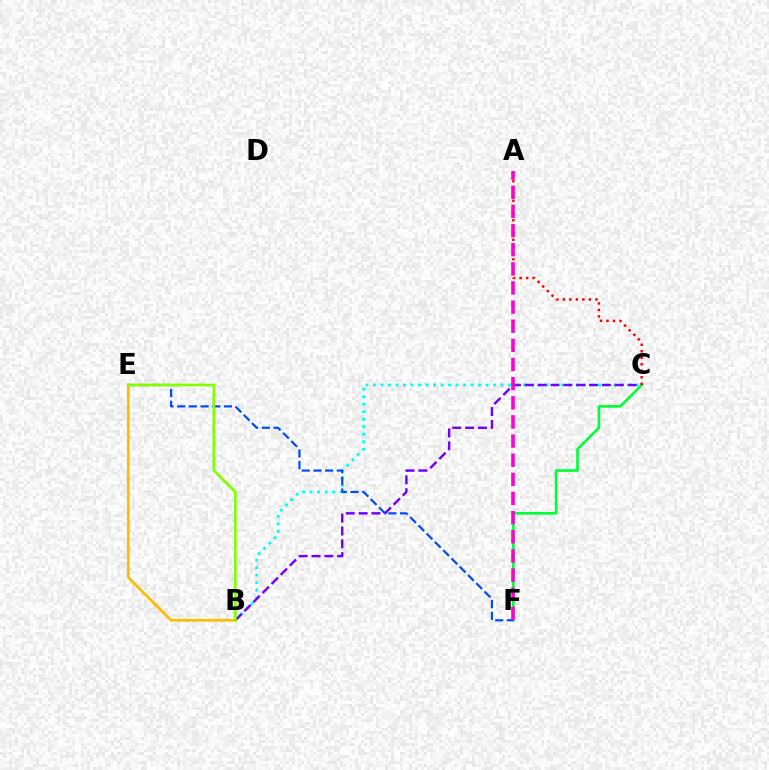{('B', 'C'): [{'color': '#00fff6', 'line_style': 'dotted', 'thickness': 2.04}, {'color': '#7200ff', 'line_style': 'dashed', 'thickness': 1.75}], ('C', 'F'): [{'color': '#00ff39', 'line_style': 'solid', 'thickness': 1.9}], ('E', 'F'): [{'color': '#004bff', 'line_style': 'dashed', 'thickness': 1.59}], ('A', 'C'): [{'color': '#ff0000', 'line_style': 'dotted', 'thickness': 1.77}], ('A', 'F'): [{'color': '#ff00cf', 'line_style': 'dashed', 'thickness': 2.6}], ('B', 'E'): [{'color': '#ffbd00', 'line_style': 'solid', 'thickness': 1.99}, {'color': '#84ff00', 'line_style': 'solid', 'thickness': 1.97}]}